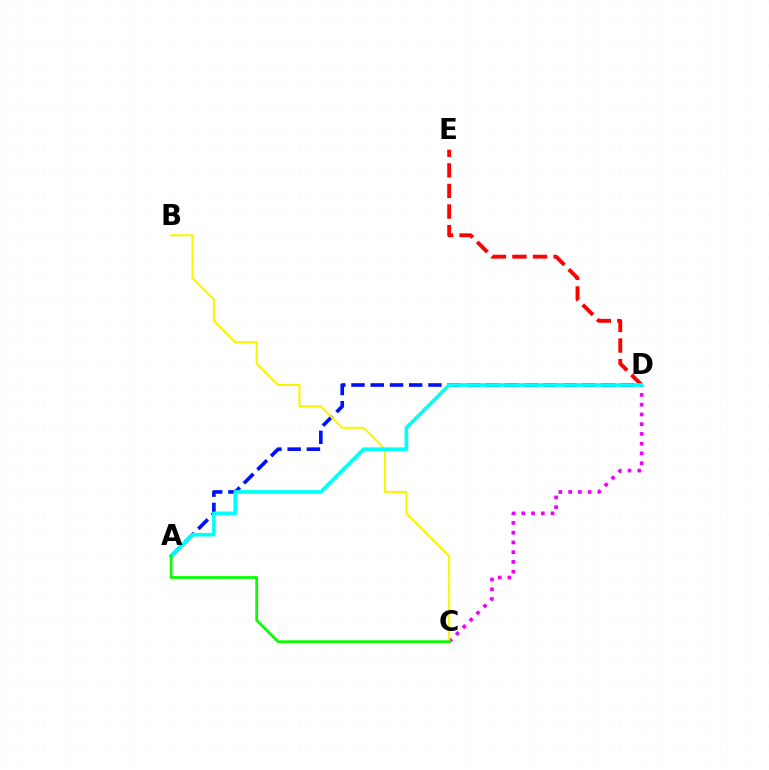{('A', 'D'): [{'color': '#0010ff', 'line_style': 'dashed', 'thickness': 2.61}, {'color': '#00fff6', 'line_style': 'solid', 'thickness': 2.61}], ('C', 'D'): [{'color': '#ee00ff', 'line_style': 'dotted', 'thickness': 2.65}], ('B', 'C'): [{'color': '#fcf500', 'line_style': 'solid', 'thickness': 1.5}], ('D', 'E'): [{'color': '#ff0000', 'line_style': 'dashed', 'thickness': 2.8}], ('A', 'C'): [{'color': '#08ff00', 'line_style': 'solid', 'thickness': 1.98}]}